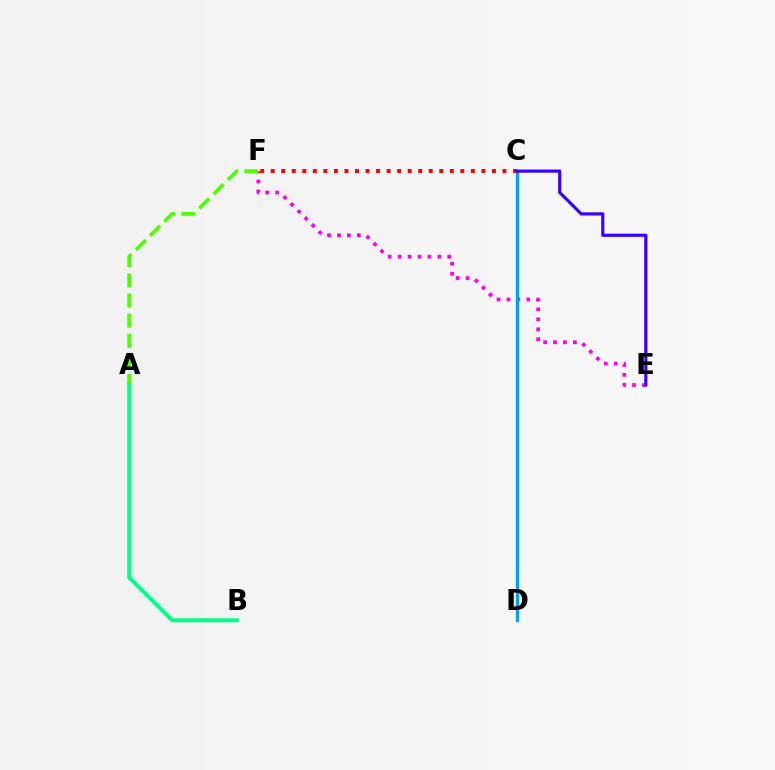{('C', 'D'): [{'color': '#ffd500', 'line_style': 'dotted', 'thickness': 1.51}, {'color': '#009eff', 'line_style': 'solid', 'thickness': 2.37}], ('E', 'F'): [{'color': '#ff00ed', 'line_style': 'dotted', 'thickness': 2.7}], ('C', 'F'): [{'color': '#ff0000', 'line_style': 'dotted', 'thickness': 2.86}], ('A', 'F'): [{'color': '#4fff00', 'line_style': 'dashed', 'thickness': 2.73}], ('A', 'B'): [{'color': '#00ff86', 'line_style': 'solid', 'thickness': 2.84}], ('C', 'E'): [{'color': '#3700ff', 'line_style': 'solid', 'thickness': 2.28}]}